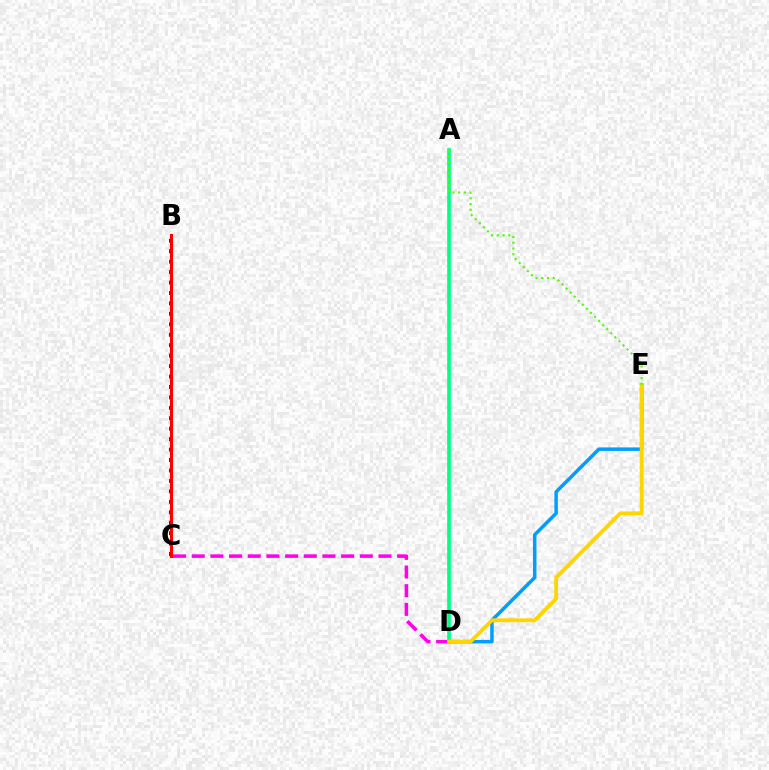{('B', 'C'): [{'color': '#3700ff', 'line_style': 'dotted', 'thickness': 2.84}, {'color': '#ff0000', 'line_style': 'solid', 'thickness': 2.19}], ('C', 'D'): [{'color': '#ff00ed', 'line_style': 'dashed', 'thickness': 2.54}], ('D', 'E'): [{'color': '#009eff', 'line_style': 'solid', 'thickness': 2.53}, {'color': '#ffd500', 'line_style': 'solid', 'thickness': 2.75}], ('A', 'D'): [{'color': '#00ff86', 'line_style': 'solid', 'thickness': 2.62}], ('A', 'E'): [{'color': '#4fff00', 'line_style': 'dotted', 'thickness': 1.56}]}